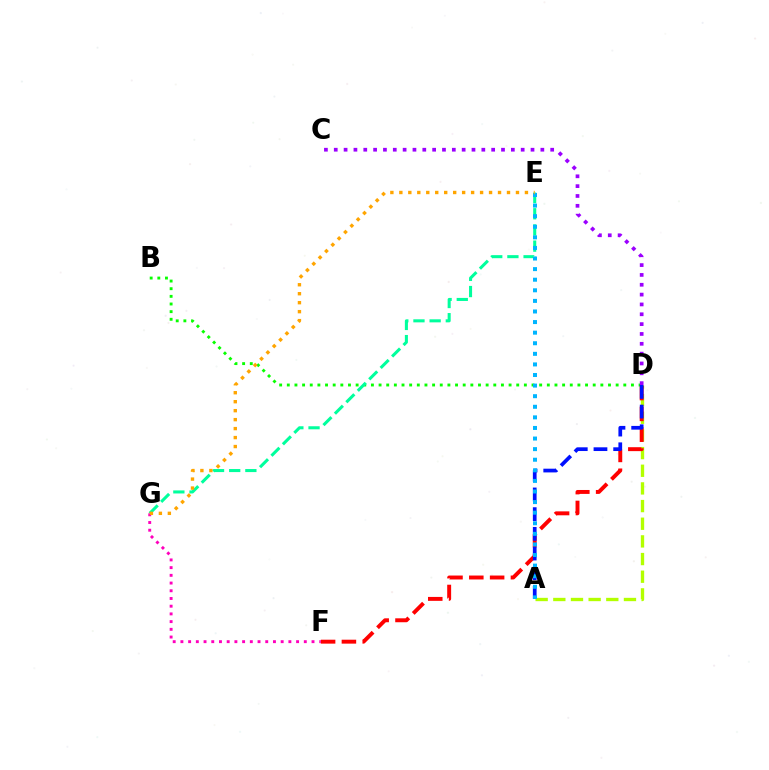{('A', 'D'): [{'color': '#b3ff00', 'line_style': 'dashed', 'thickness': 2.4}, {'color': '#0010ff', 'line_style': 'dashed', 'thickness': 2.68}], ('D', 'F'): [{'color': '#ff0000', 'line_style': 'dashed', 'thickness': 2.83}], ('B', 'D'): [{'color': '#08ff00', 'line_style': 'dotted', 'thickness': 2.08}], ('E', 'G'): [{'color': '#00ff9d', 'line_style': 'dashed', 'thickness': 2.2}, {'color': '#ffa500', 'line_style': 'dotted', 'thickness': 2.44}], ('F', 'G'): [{'color': '#ff00bd', 'line_style': 'dotted', 'thickness': 2.1}], ('C', 'D'): [{'color': '#9b00ff', 'line_style': 'dotted', 'thickness': 2.67}], ('A', 'E'): [{'color': '#00b5ff', 'line_style': 'dotted', 'thickness': 2.88}]}